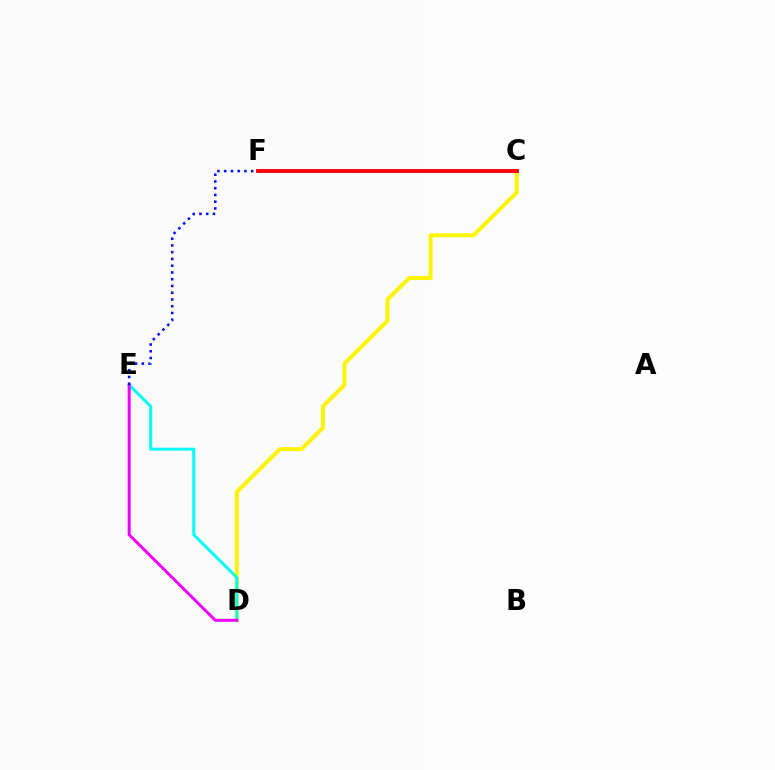{('C', 'D'): [{'color': '#fcf500', 'line_style': 'solid', 'thickness': 2.85}], ('D', 'E'): [{'color': '#00fff6', 'line_style': 'solid', 'thickness': 2.14}, {'color': '#ee00ff', 'line_style': 'solid', 'thickness': 2.15}], ('C', 'F'): [{'color': '#08ff00', 'line_style': 'dotted', 'thickness': 2.11}, {'color': '#ff0000', 'line_style': 'solid', 'thickness': 2.79}], ('E', 'F'): [{'color': '#0010ff', 'line_style': 'dotted', 'thickness': 1.83}]}